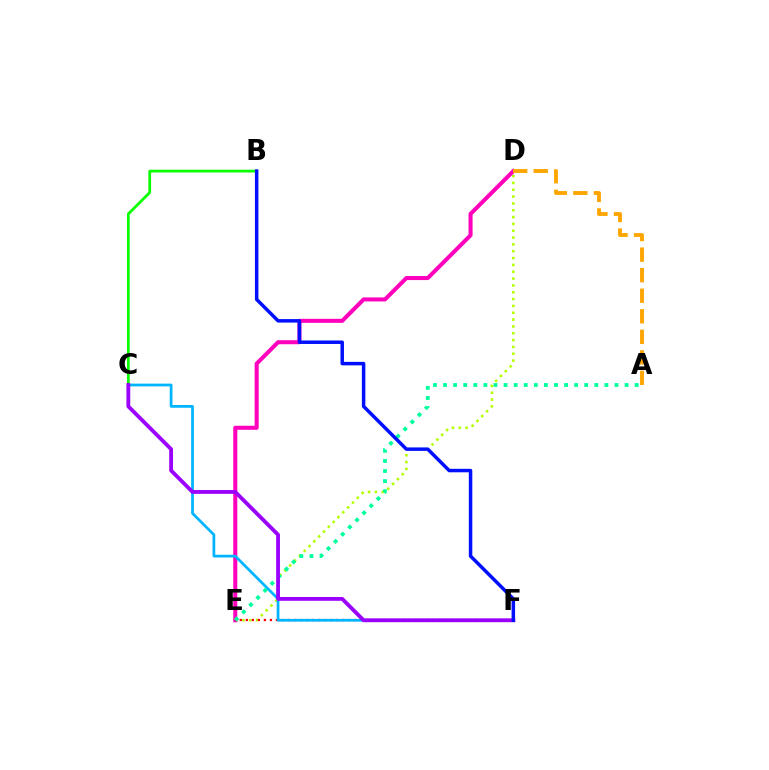{('D', 'E'): [{'color': '#b3ff00', 'line_style': 'dotted', 'thickness': 1.86}, {'color': '#ff00bd', 'line_style': 'solid', 'thickness': 2.91}], ('E', 'F'): [{'color': '#ff0000', 'line_style': 'dotted', 'thickness': 1.64}], ('C', 'F'): [{'color': '#00b5ff', 'line_style': 'solid', 'thickness': 1.97}, {'color': '#9b00ff', 'line_style': 'solid', 'thickness': 2.75}], ('B', 'C'): [{'color': '#08ff00', 'line_style': 'solid', 'thickness': 1.97}], ('A', 'E'): [{'color': '#00ff9d', 'line_style': 'dotted', 'thickness': 2.74}], ('B', 'F'): [{'color': '#0010ff', 'line_style': 'solid', 'thickness': 2.51}], ('A', 'D'): [{'color': '#ffa500', 'line_style': 'dashed', 'thickness': 2.79}]}